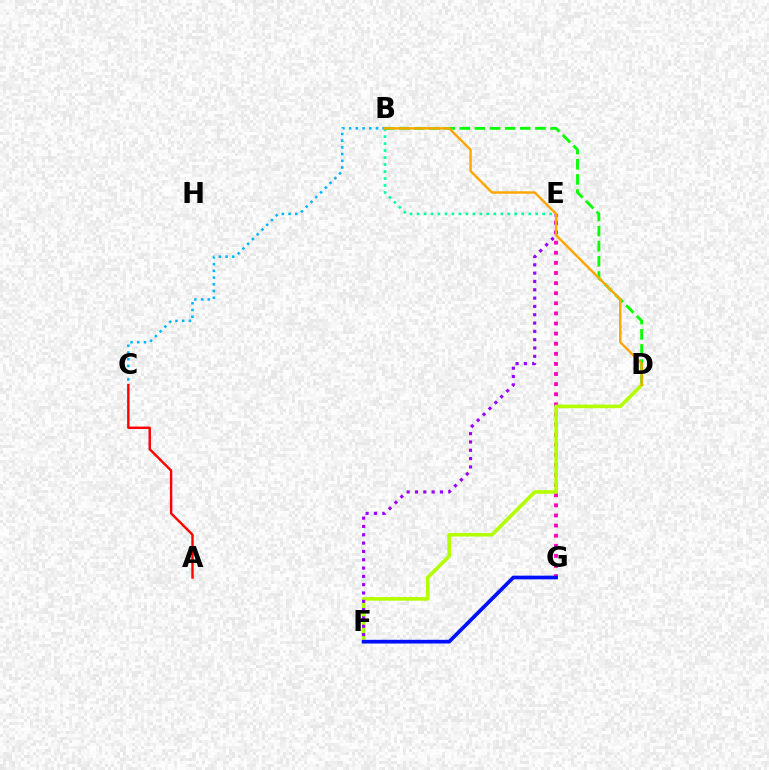{('E', 'G'): [{'color': '#ff00bd', 'line_style': 'dotted', 'thickness': 2.75}], ('B', 'C'): [{'color': '#00b5ff', 'line_style': 'dotted', 'thickness': 1.83}], ('B', 'D'): [{'color': '#08ff00', 'line_style': 'dashed', 'thickness': 2.05}, {'color': '#ffa500', 'line_style': 'solid', 'thickness': 1.74}], ('D', 'F'): [{'color': '#b3ff00', 'line_style': 'solid', 'thickness': 2.59}], ('E', 'F'): [{'color': '#9b00ff', 'line_style': 'dotted', 'thickness': 2.26}], ('F', 'G'): [{'color': '#0010ff', 'line_style': 'solid', 'thickness': 2.67}], ('A', 'C'): [{'color': '#ff0000', 'line_style': 'solid', 'thickness': 1.73}], ('B', 'E'): [{'color': '#00ff9d', 'line_style': 'dotted', 'thickness': 1.9}]}